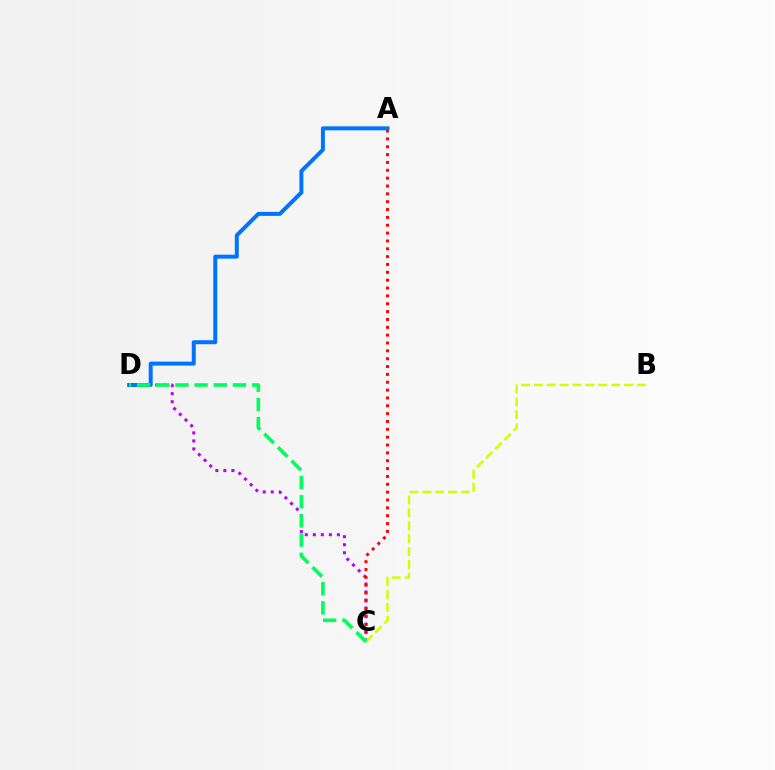{('C', 'D'): [{'color': '#b900ff', 'line_style': 'dotted', 'thickness': 2.18}, {'color': '#00ff5c', 'line_style': 'dashed', 'thickness': 2.61}], ('A', 'C'): [{'color': '#ff0000', 'line_style': 'dotted', 'thickness': 2.13}], ('A', 'D'): [{'color': '#0074ff', 'line_style': 'solid', 'thickness': 2.87}], ('B', 'C'): [{'color': '#d1ff00', 'line_style': 'dashed', 'thickness': 1.75}]}